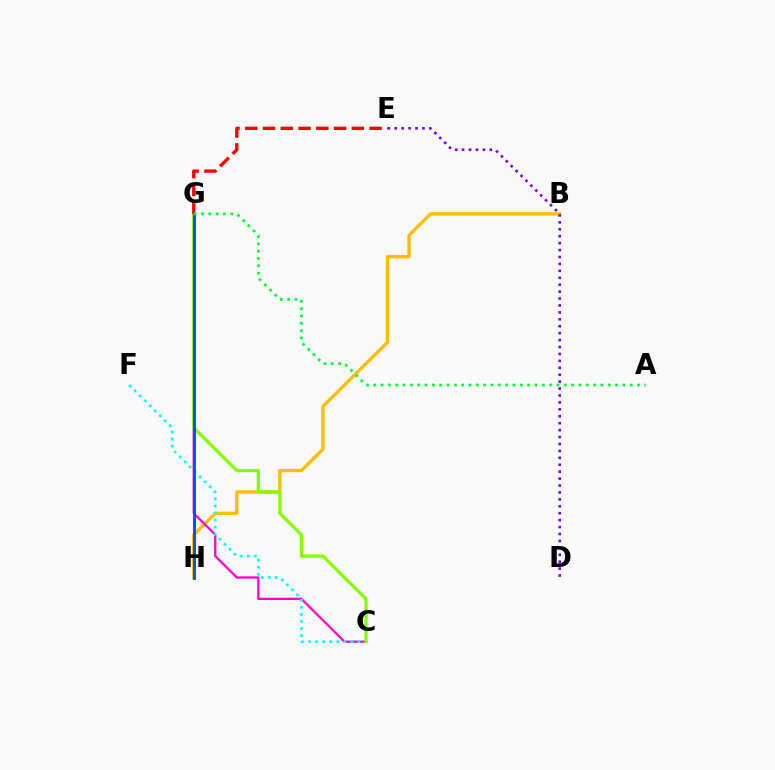{('B', 'H'): [{'color': '#ffbd00', 'line_style': 'solid', 'thickness': 2.42}], ('C', 'G'): [{'color': '#ff00cf', 'line_style': 'solid', 'thickness': 1.63}, {'color': '#84ff00', 'line_style': 'solid', 'thickness': 2.35}], ('C', 'F'): [{'color': '#00fff6', 'line_style': 'dotted', 'thickness': 1.92}], ('D', 'E'): [{'color': '#7200ff', 'line_style': 'dotted', 'thickness': 1.88}], ('G', 'H'): [{'color': '#004bff', 'line_style': 'solid', 'thickness': 2.06}], ('E', 'G'): [{'color': '#ff0000', 'line_style': 'dashed', 'thickness': 2.41}], ('A', 'G'): [{'color': '#00ff39', 'line_style': 'dotted', 'thickness': 1.99}]}